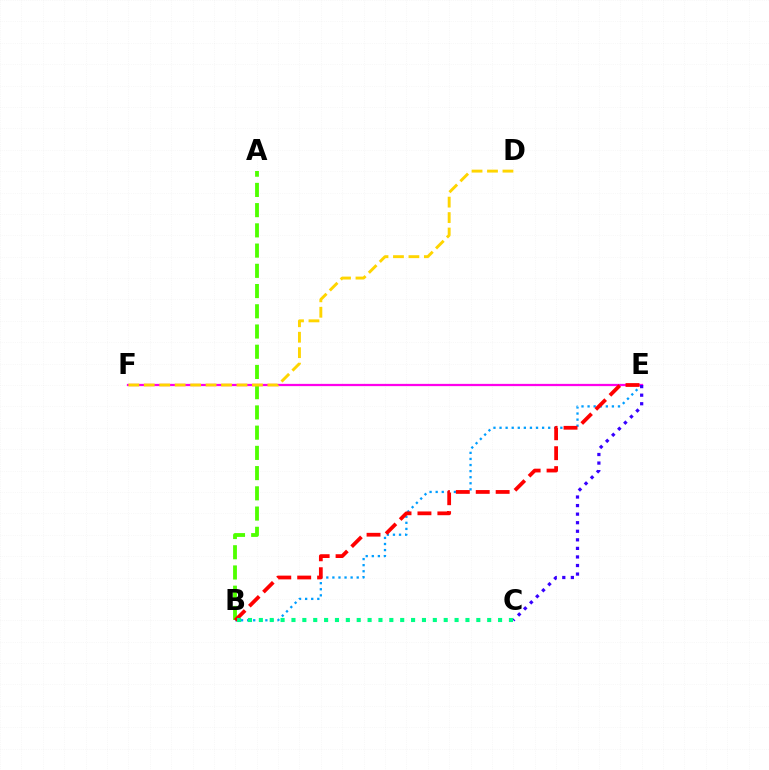{('B', 'E'): [{'color': '#009eff', 'line_style': 'dotted', 'thickness': 1.65}, {'color': '#ff0000', 'line_style': 'dashed', 'thickness': 2.71}], ('E', 'F'): [{'color': '#ff00ed', 'line_style': 'solid', 'thickness': 1.63}], ('C', 'E'): [{'color': '#3700ff', 'line_style': 'dotted', 'thickness': 2.33}], ('A', 'B'): [{'color': '#4fff00', 'line_style': 'dashed', 'thickness': 2.75}], ('B', 'C'): [{'color': '#00ff86', 'line_style': 'dotted', 'thickness': 2.95}], ('D', 'F'): [{'color': '#ffd500', 'line_style': 'dashed', 'thickness': 2.1}]}